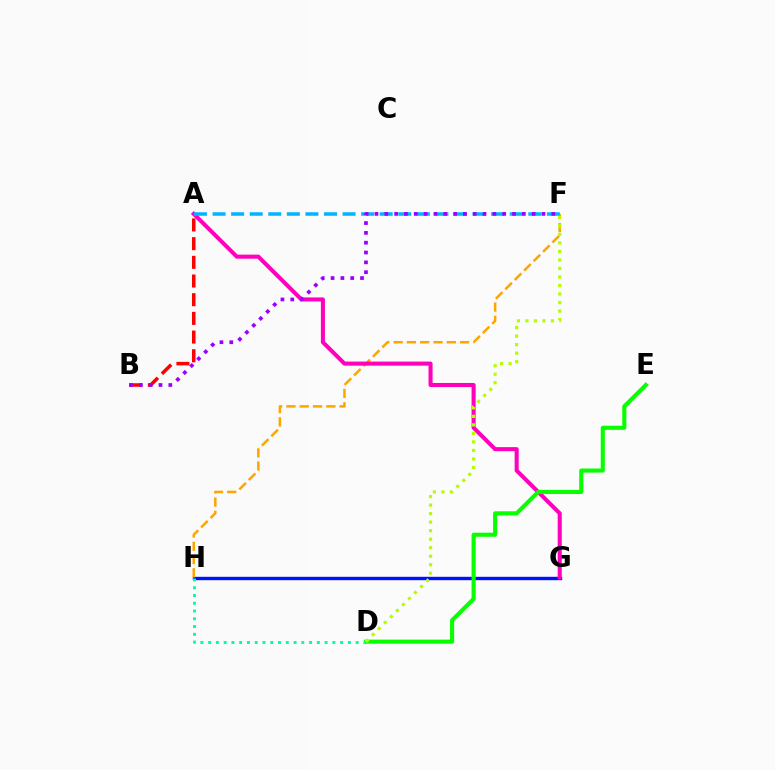{('G', 'H'): [{'color': '#0010ff', 'line_style': 'solid', 'thickness': 2.44}], ('F', 'H'): [{'color': '#ffa500', 'line_style': 'dashed', 'thickness': 1.81}], ('A', 'B'): [{'color': '#ff0000', 'line_style': 'dashed', 'thickness': 2.54}], ('A', 'G'): [{'color': '#ff00bd', 'line_style': 'solid', 'thickness': 2.92}], ('D', 'E'): [{'color': '#08ff00', 'line_style': 'solid', 'thickness': 2.95}], ('D', 'H'): [{'color': '#00ff9d', 'line_style': 'dotted', 'thickness': 2.11}], ('A', 'F'): [{'color': '#00b5ff', 'line_style': 'dashed', 'thickness': 2.52}], ('D', 'F'): [{'color': '#b3ff00', 'line_style': 'dotted', 'thickness': 2.31}], ('B', 'F'): [{'color': '#9b00ff', 'line_style': 'dotted', 'thickness': 2.67}]}